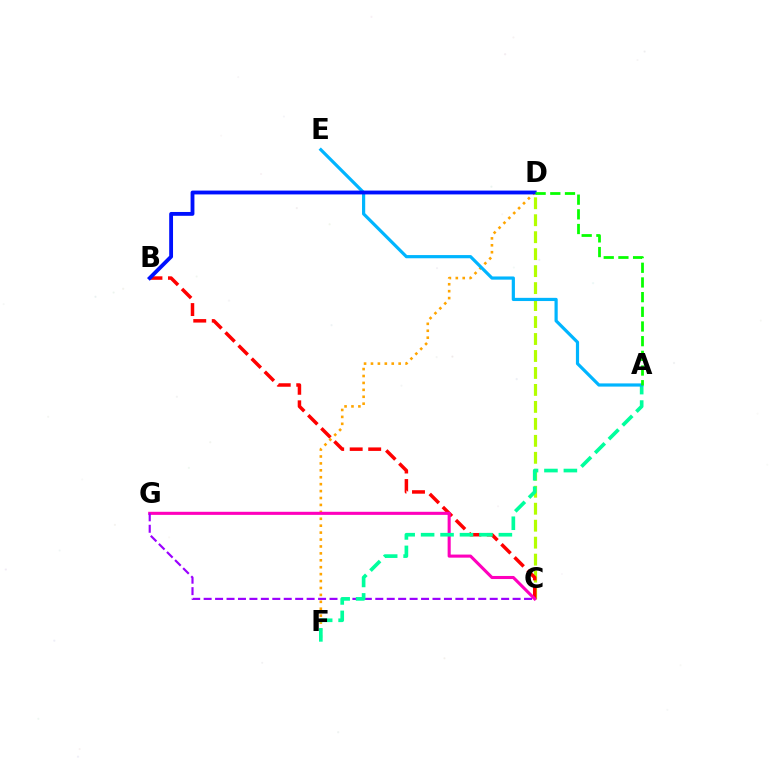{('C', 'D'): [{'color': '#b3ff00', 'line_style': 'dashed', 'thickness': 2.31}], ('D', 'F'): [{'color': '#ffa500', 'line_style': 'dotted', 'thickness': 1.88}], ('B', 'C'): [{'color': '#ff0000', 'line_style': 'dashed', 'thickness': 2.51}], ('C', 'G'): [{'color': '#ff00bd', 'line_style': 'solid', 'thickness': 2.22}, {'color': '#9b00ff', 'line_style': 'dashed', 'thickness': 1.55}], ('A', 'F'): [{'color': '#00ff9d', 'line_style': 'dashed', 'thickness': 2.64}], ('A', 'E'): [{'color': '#00b5ff', 'line_style': 'solid', 'thickness': 2.3}], ('B', 'D'): [{'color': '#0010ff', 'line_style': 'solid', 'thickness': 2.76}], ('A', 'D'): [{'color': '#08ff00', 'line_style': 'dashed', 'thickness': 1.99}]}